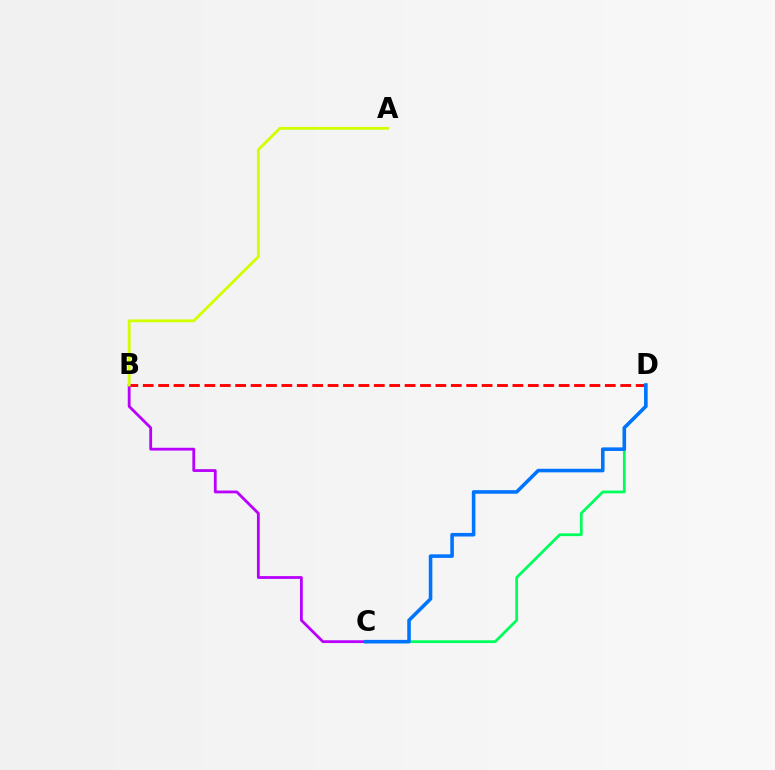{('B', 'D'): [{'color': '#ff0000', 'line_style': 'dashed', 'thickness': 2.09}], ('B', 'C'): [{'color': '#b900ff', 'line_style': 'solid', 'thickness': 2.02}], ('C', 'D'): [{'color': '#00ff5c', 'line_style': 'solid', 'thickness': 2.0}, {'color': '#0074ff', 'line_style': 'solid', 'thickness': 2.57}], ('A', 'B'): [{'color': '#d1ff00', 'line_style': 'solid', 'thickness': 2.03}]}